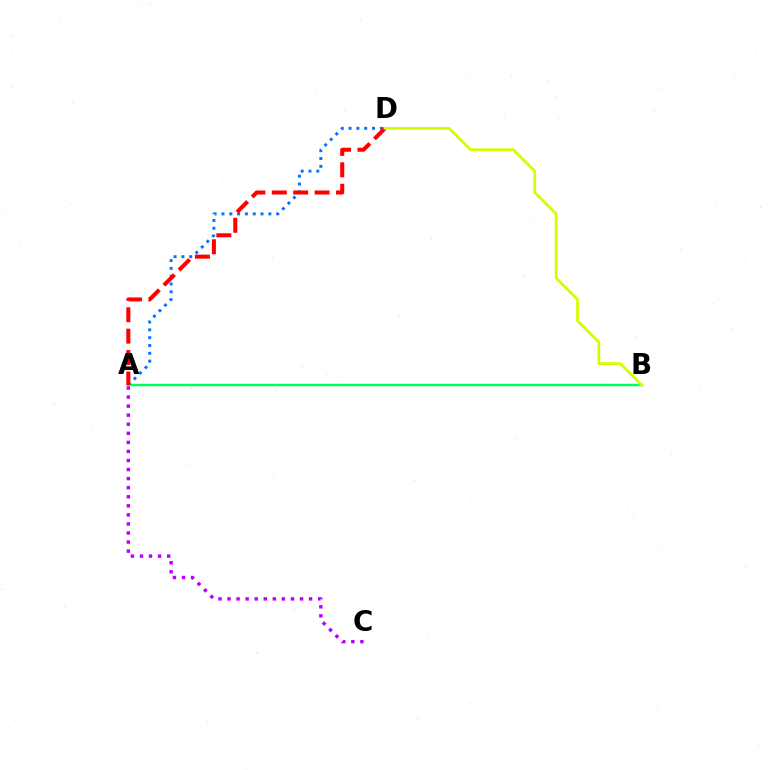{('A', 'D'): [{'color': '#0074ff', 'line_style': 'dotted', 'thickness': 2.12}, {'color': '#ff0000', 'line_style': 'dashed', 'thickness': 2.91}], ('A', 'B'): [{'color': '#00ff5c', 'line_style': 'solid', 'thickness': 1.76}], ('B', 'D'): [{'color': '#d1ff00', 'line_style': 'solid', 'thickness': 1.99}], ('A', 'C'): [{'color': '#b900ff', 'line_style': 'dotted', 'thickness': 2.46}]}